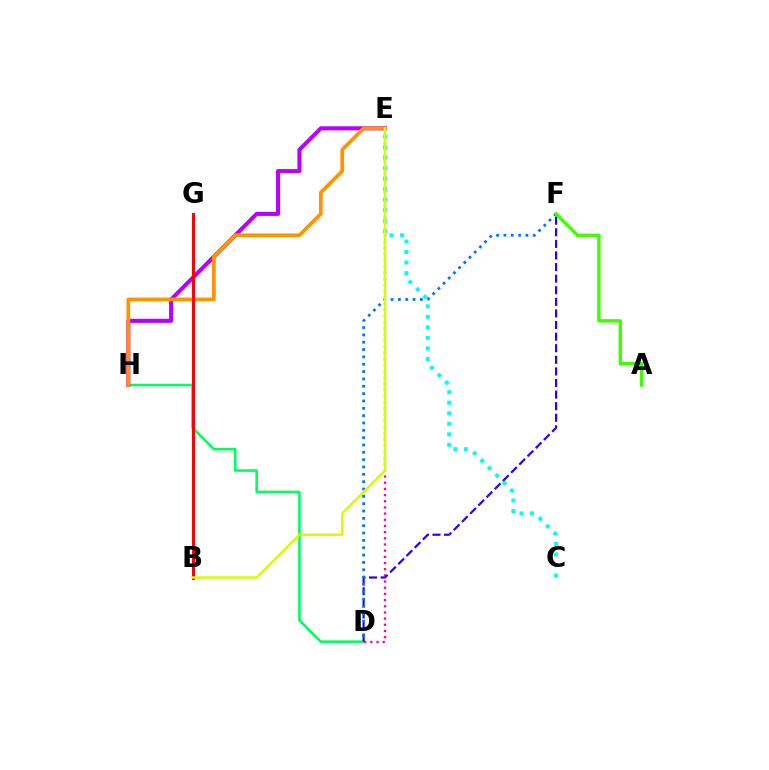{('D', 'H'): [{'color': '#00ff5c', 'line_style': 'solid', 'thickness': 1.85}], ('D', 'E'): [{'color': '#ff00ac', 'line_style': 'dotted', 'thickness': 1.68}], ('E', 'H'): [{'color': '#b900ff', 'line_style': 'solid', 'thickness': 2.94}, {'color': '#ff9400', 'line_style': 'solid', 'thickness': 2.69}], ('C', 'E'): [{'color': '#00fff6', 'line_style': 'dotted', 'thickness': 2.86}], ('D', 'F'): [{'color': '#2500ff', 'line_style': 'dashed', 'thickness': 1.58}, {'color': '#0074ff', 'line_style': 'dotted', 'thickness': 1.99}], ('B', 'G'): [{'color': '#ff0000', 'line_style': 'solid', 'thickness': 2.19}], ('B', 'E'): [{'color': '#d1ff00', 'line_style': 'solid', 'thickness': 1.78}], ('A', 'F'): [{'color': '#3dff00', 'line_style': 'solid', 'thickness': 2.42}]}